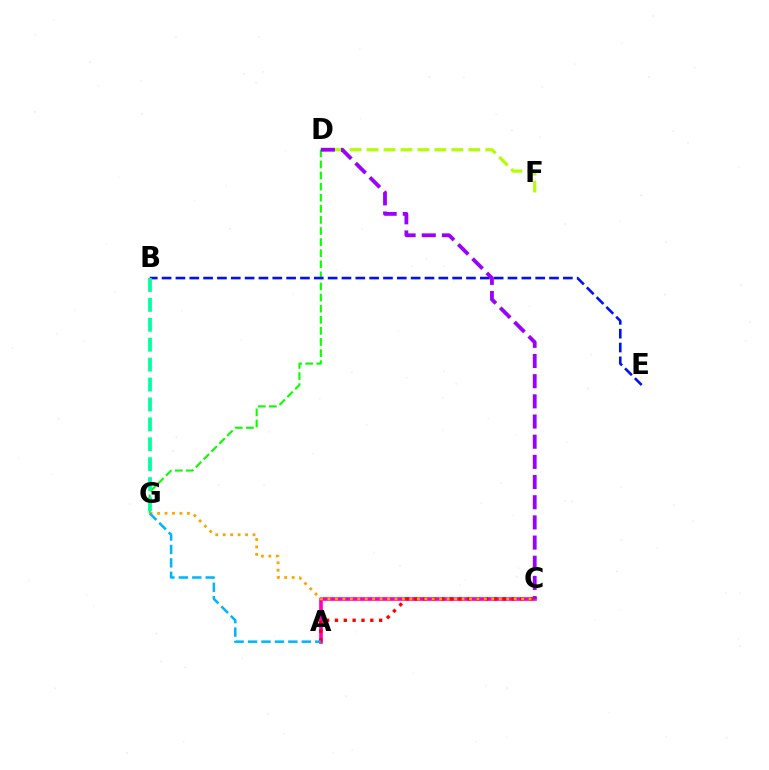{('D', 'F'): [{'color': '#b3ff00', 'line_style': 'dashed', 'thickness': 2.3}], ('A', 'C'): [{'color': '#ff00bd', 'line_style': 'solid', 'thickness': 2.64}, {'color': '#ff0000', 'line_style': 'dotted', 'thickness': 2.4}], ('D', 'G'): [{'color': '#08ff00', 'line_style': 'dashed', 'thickness': 1.51}], ('B', 'E'): [{'color': '#0010ff', 'line_style': 'dashed', 'thickness': 1.88}], ('B', 'G'): [{'color': '#00ff9d', 'line_style': 'dashed', 'thickness': 2.71}], ('C', 'G'): [{'color': '#ffa500', 'line_style': 'dotted', 'thickness': 2.02}], ('C', 'D'): [{'color': '#9b00ff', 'line_style': 'dashed', 'thickness': 2.74}], ('A', 'G'): [{'color': '#00b5ff', 'line_style': 'dashed', 'thickness': 1.82}]}